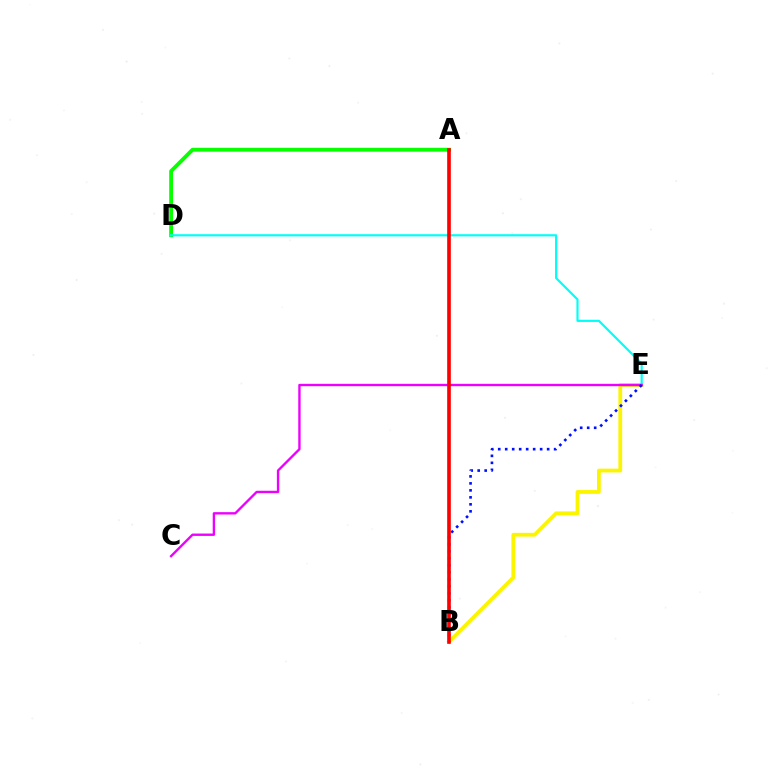{('A', 'D'): [{'color': '#08ff00', 'line_style': 'solid', 'thickness': 2.77}], ('B', 'E'): [{'color': '#fcf500', 'line_style': 'solid', 'thickness': 2.73}, {'color': '#0010ff', 'line_style': 'dotted', 'thickness': 1.9}], ('D', 'E'): [{'color': '#00fff6', 'line_style': 'solid', 'thickness': 1.55}], ('C', 'E'): [{'color': '#ee00ff', 'line_style': 'solid', 'thickness': 1.71}], ('A', 'B'): [{'color': '#ff0000', 'line_style': 'solid', 'thickness': 2.62}]}